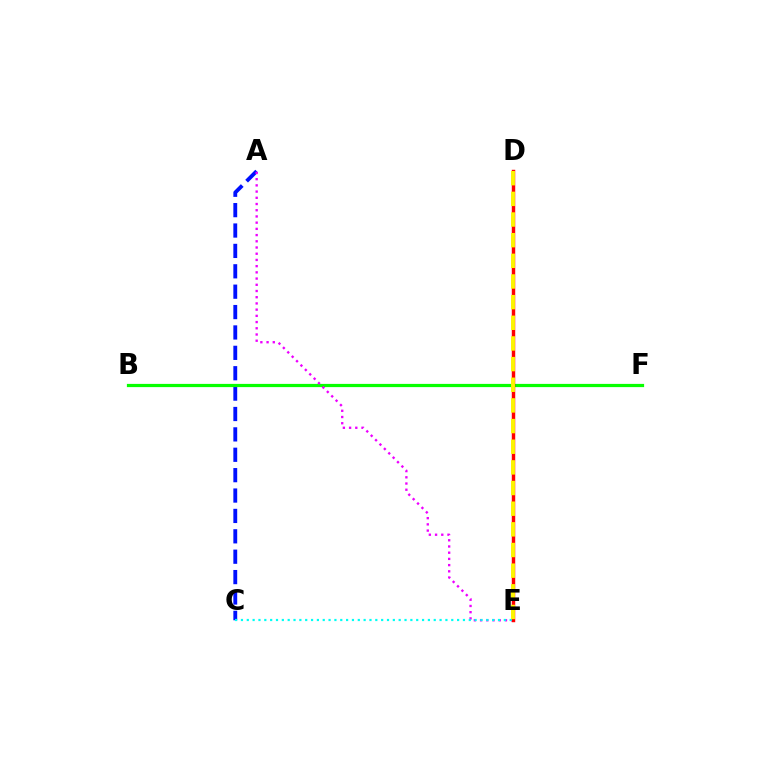{('A', 'C'): [{'color': '#0010ff', 'line_style': 'dashed', 'thickness': 2.77}], ('B', 'F'): [{'color': '#08ff00', 'line_style': 'solid', 'thickness': 2.32}], ('A', 'E'): [{'color': '#ee00ff', 'line_style': 'dotted', 'thickness': 1.69}], ('D', 'E'): [{'color': '#ff0000', 'line_style': 'solid', 'thickness': 2.48}, {'color': '#fcf500', 'line_style': 'dashed', 'thickness': 2.81}], ('C', 'E'): [{'color': '#00fff6', 'line_style': 'dotted', 'thickness': 1.59}]}